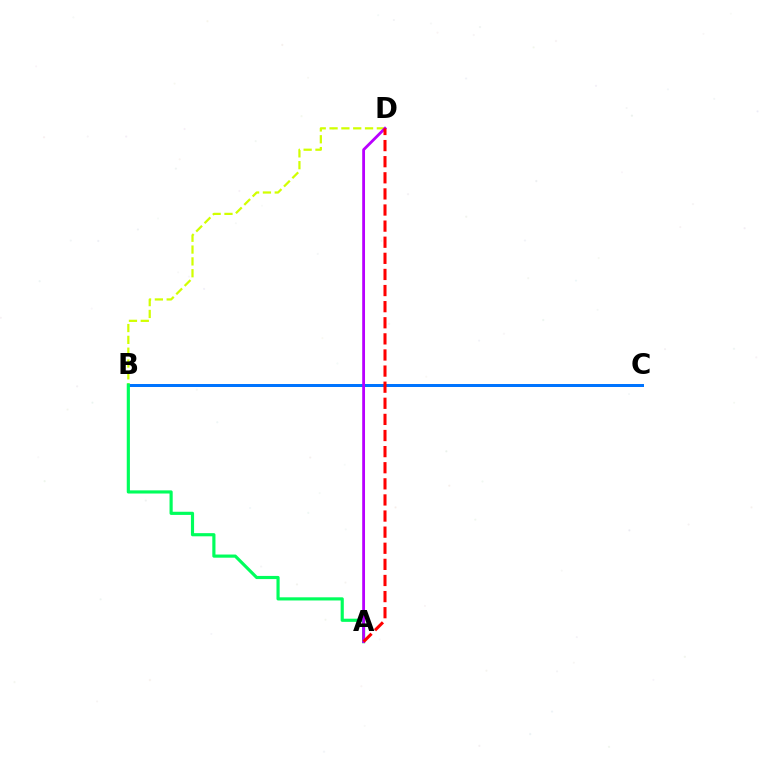{('B', 'C'): [{'color': '#0074ff', 'line_style': 'solid', 'thickness': 2.15}], ('B', 'D'): [{'color': '#d1ff00', 'line_style': 'dashed', 'thickness': 1.61}], ('A', 'B'): [{'color': '#00ff5c', 'line_style': 'solid', 'thickness': 2.27}], ('A', 'D'): [{'color': '#b900ff', 'line_style': 'solid', 'thickness': 2.02}, {'color': '#ff0000', 'line_style': 'dashed', 'thickness': 2.19}]}